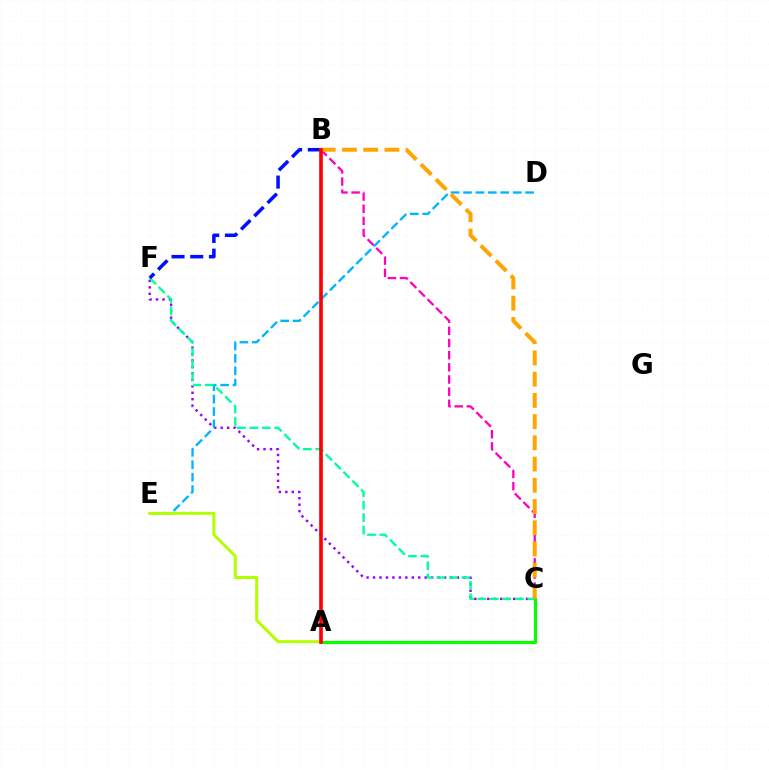{('B', 'C'): [{'color': '#ff00bd', 'line_style': 'dashed', 'thickness': 1.65}, {'color': '#ffa500', 'line_style': 'dashed', 'thickness': 2.88}], ('A', 'C'): [{'color': '#08ff00', 'line_style': 'solid', 'thickness': 2.29}], ('C', 'F'): [{'color': '#9b00ff', 'line_style': 'dotted', 'thickness': 1.76}, {'color': '#00ff9d', 'line_style': 'dashed', 'thickness': 1.69}], ('D', 'E'): [{'color': '#00b5ff', 'line_style': 'dashed', 'thickness': 1.69}], ('B', 'F'): [{'color': '#0010ff', 'line_style': 'dashed', 'thickness': 2.54}], ('A', 'E'): [{'color': '#b3ff00', 'line_style': 'solid', 'thickness': 2.14}], ('A', 'B'): [{'color': '#ff0000', 'line_style': 'solid', 'thickness': 2.62}]}